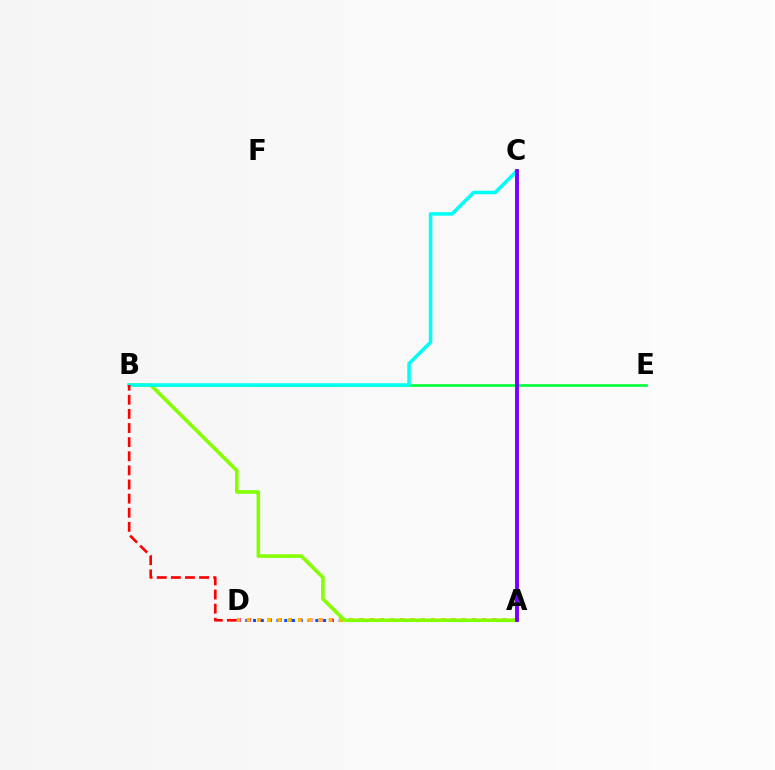{('A', 'D'): [{'color': '#004bff', 'line_style': 'dotted', 'thickness': 2.12}, {'color': '#ff00cf', 'line_style': 'dotted', 'thickness': 2.78}, {'color': '#ffbd00', 'line_style': 'dotted', 'thickness': 2.78}], ('B', 'E'): [{'color': '#00ff39', 'line_style': 'solid', 'thickness': 1.89}], ('A', 'B'): [{'color': '#84ff00', 'line_style': 'solid', 'thickness': 2.58}], ('B', 'C'): [{'color': '#00fff6', 'line_style': 'solid', 'thickness': 2.53}], ('B', 'D'): [{'color': '#ff0000', 'line_style': 'dashed', 'thickness': 1.92}], ('A', 'C'): [{'color': '#7200ff', 'line_style': 'solid', 'thickness': 2.78}]}